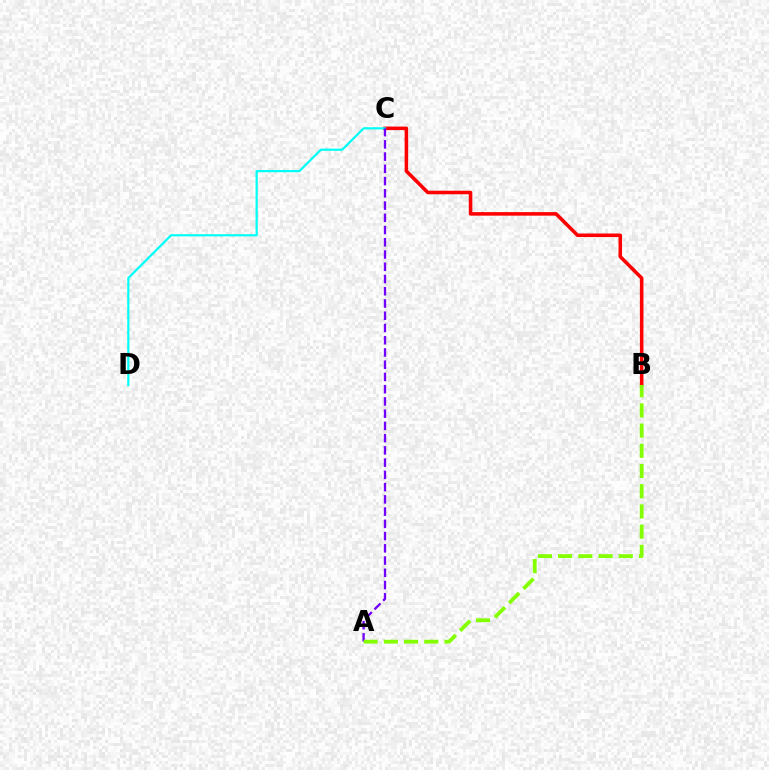{('B', 'C'): [{'color': '#ff0000', 'line_style': 'solid', 'thickness': 2.56}], ('C', 'D'): [{'color': '#00fff6', 'line_style': 'solid', 'thickness': 1.6}], ('A', 'C'): [{'color': '#7200ff', 'line_style': 'dashed', 'thickness': 1.66}], ('A', 'B'): [{'color': '#84ff00', 'line_style': 'dashed', 'thickness': 2.74}]}